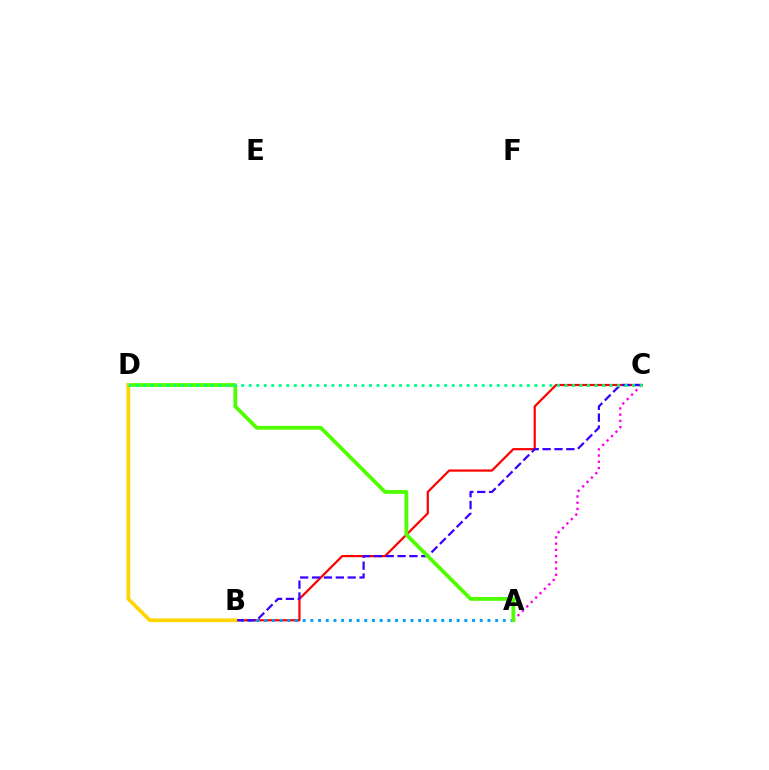{('A', 'C'): [{'color': '#ff00ed', 'line_style': 'dotted', 'thickness': 1.69}], ('B', 'C'): [{'color': '#ff0000', 'line_style': 'solid', 'thickness': 1.6}, {'color': '#3700ff', 'line_style': 'dashed', 'thickness': 1.61}], ('A', 'B'): [{'color': '#009eff', 'line_style': 'dotted', 'thickness': 2.09}], ('A', 'D'): [{'color': '#4fff00', 'line_style': 'solid', 'thickness': 2.72}], ('B', 'D'): [{'color': '#ffd500', 'line_style': 'solid', 'thickness': 2.65}], ('C', 'D'): [{'color': '#00ff86', 'line_style': 'dotted', 'thickness': 2.04}]}